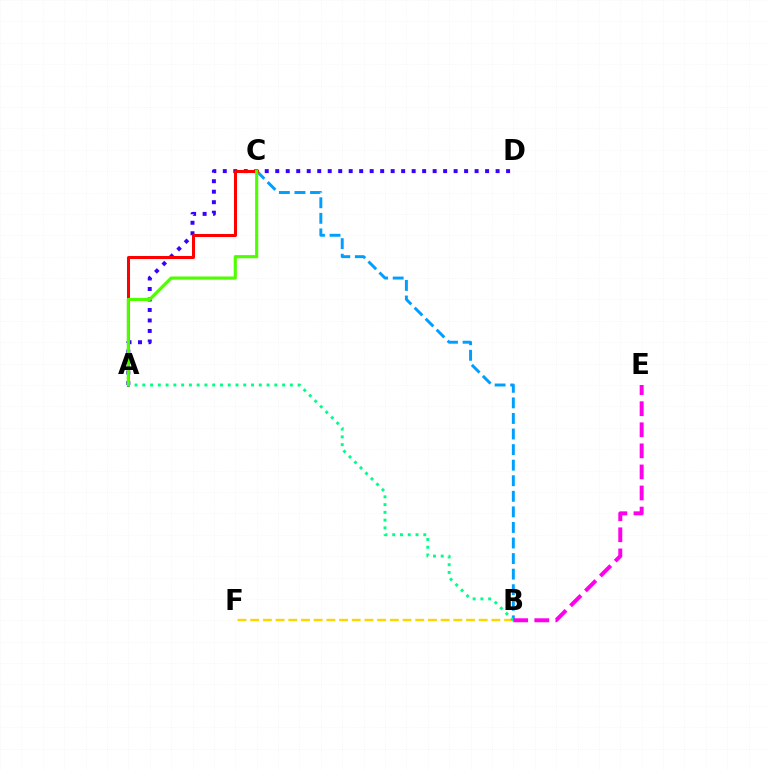{('B', 'C'): [{'color': '#009eff', 'line_style': 'dashed', 'thickness': 2.12}], ('A', 'D'): [{'color': '#3700ff', 'line_style': 'dotted', 'thickness': 2.85}], ('A', 'C'): [{'color': '#ff0000', 'line_style': 'solid', 'thickness': 2.18}, {'color': '#4fff00', 'line_style': 'solid', 'thickness': 2.26}], ('B', 'F'): [{'color': '#ffd500', 'line_style': 'dashed', 'thickness': 1.72}], ('A', 'B'): [{'color': '#00ff86', 'line_style': 'dotted', 'thickness': 2.11}], ('B', 'E'): [{'color': '#ff00ed', 'line_style': 'dashed', 'thickness': 2.86}]}